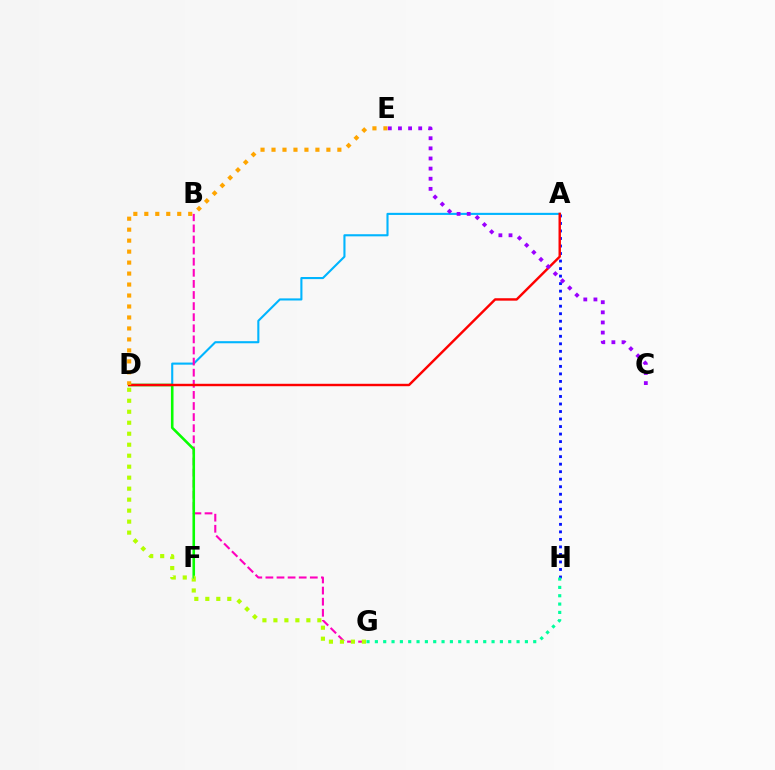{('A', 'D'): [{'color': '#00b5ff', 'line_style': 'solid', 'thickness': 1.52}, {'color': '#ff0000', 'line_style': 'solid', 'thickness': 1.74}], ('B', 'G'): [{'color': '#ff00bd', 'line_style': 'dashed', 'thickness': 1.51}], ('D', 'F'): [{'color': '#08ff00', 'line_style': 'solid', 'thickness': 1.87}], ('A', 'H'): [{'color': '#0010ff', 'line_style': 'dotted', 'thickness': 2.04}], ('D', 'E'): [{'color': '#ffa500', 'line_style': 'dotted', 'thickness': 2.98}], ('D', 'G'): [{'color': '#b3ff00', 'line_style': 'dotted', 'thickness': 2.99}], ('G', 'H'): [{'color': '#00ff9d', 'line_style': 'dotted', 'thickness': 2.26}], ('C', 'E'): [{'color': '#9b00ff', 'line_style': 'dotted', 'thickness': 2.75}]}